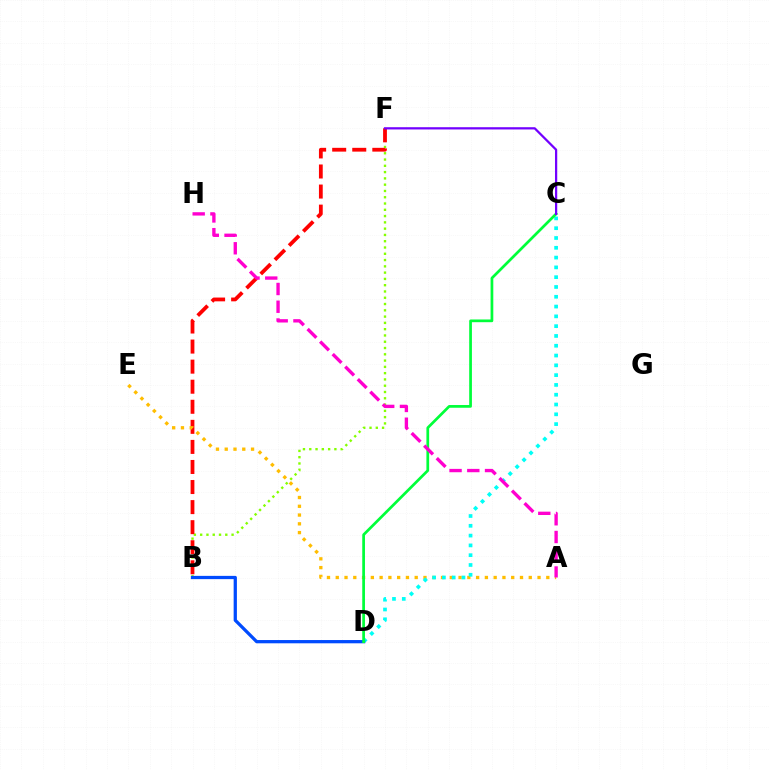{('B', 'F'): [{'color': '#84ff00', 'line_style': 'dotted', 'thickness': 1.71}, {'color': '#ff0000', 'line_style': 'dashed', 'thickness': 2.73}], ('A', 'E'): [{'color': '#ffbd00', 'line_style': 'dotted', 'thickness': 2.38}], ('C', 'D'): [{'color': '#00fff6', 'line_style': 'dotted', 'thickness': 2.66}, {'color': '#00ff39', 'line_style': 'solid', 'thickness': 1.96}], ('B', 'D'): [{'color': '#004bff', 'line_style': 'solid', 'thickness': 2.35}], ('A', 'H'): [{'color': '#ff00cf', 'line_style': 'dashed', 'thickness': 2.41}], ('C', 'F'): [{'color': '#7200ff', 'line_style': 'solid', 'thickness': 1.62}]}